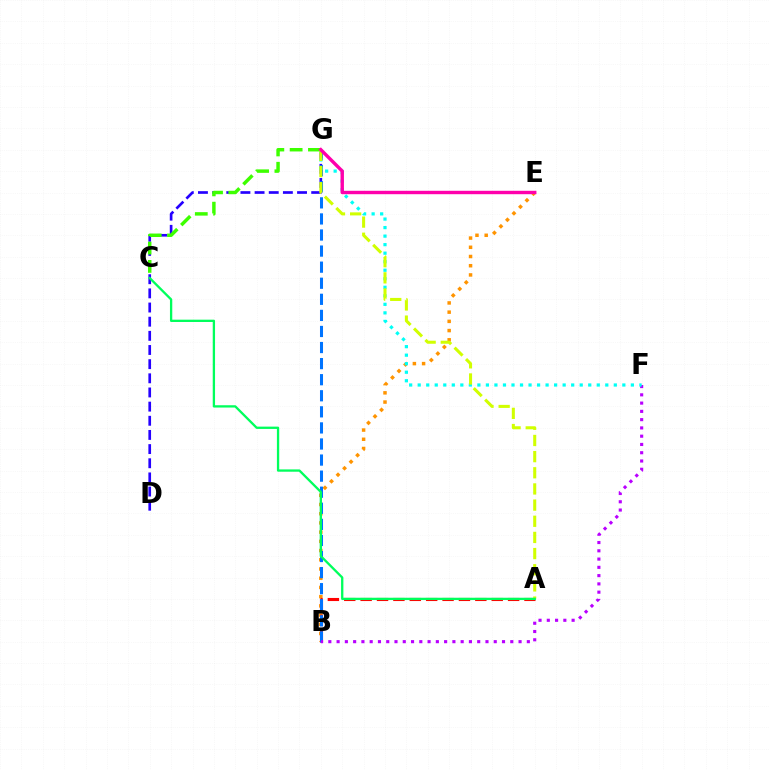{('D', 'G'): [{'color': '#2500ff', 'line_style': 'dashed', 'thickness': 1.92}], ('B', 'E'): [{'color': '#ff9400', 'line_style': 'dotted', 'thickness': 2.5}], ('A', 'B'): [{'color': '#ff0000', 'line_style': 'dashed', 'thickness': 2.23}], ('B', 'G'): [{'color': '#0074ff', 'line_style': 'dashed', 'thickness': 2.18}], ('B', 'F'): [{'color': '#b900ff', 'line_style': 'dotted', 'thickness': 2.25}], ('F', 'G'): [{'color': '#00fff6', 'line_style': 'dotted', 'thickness': 2.32}], ('C', 'G'): [{'color': '#3dff00', 'line_style': 'dashed', 'thickness': 2.49}], ('A', 'G'): [{'color': '#d1ff00', 'line_style': 'dashed', 'thickness': 2.2}], ('E', 'G'): [{'color': '#ff00ac', 'line_style': 'solid', 'thickness': 2.45}], ('A', 'C'): [{'color': '#00ff5c', 'line_style': 'solid', 'thickness': 1.66}]}